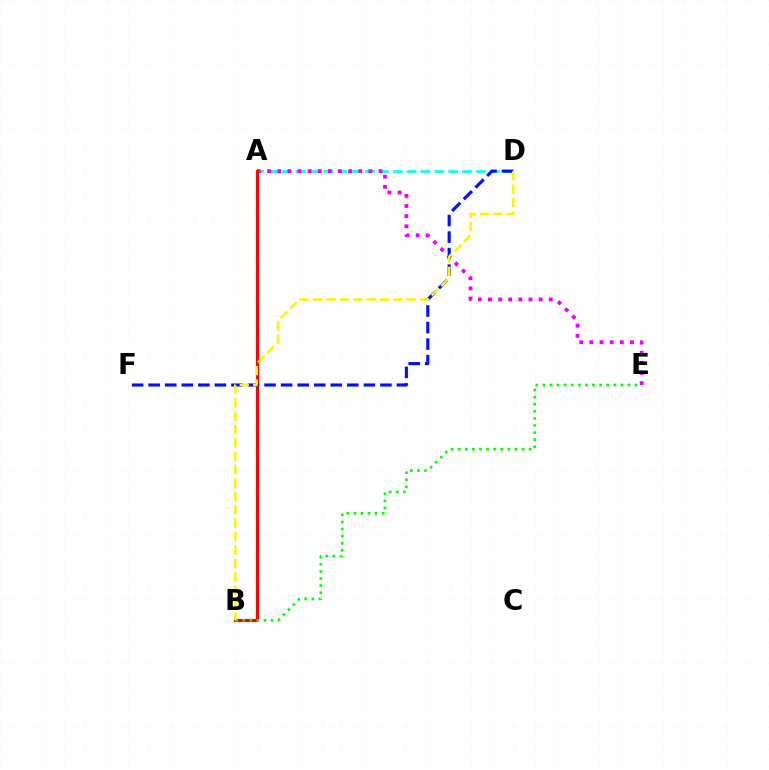{('A', 'D'): [{'color': '#00fff6', 'line_style': 'dashed', 'thickness': 1.88}], ('A', 'E'): [{'color': '#ee00ff', 'line_style': 'dotted', 'thickness': 2.75}], ('A', 'B'): [{'color': '#ff0000', 'line_style': 'solid', 'thickness': 2.3}], ('D', 'F'): [{'color': '#0010ff', 'line_style': 'dashed', 'thickness': 2.25}], ('B', 'E'): [{'color': '#08ff00', 'line_style': 'dotted', 'thickness': 1.93}], ('B', 'D'): [{'color': '#fcf500', 'line_style': 'dashed', 'thickness': 1.82}]}